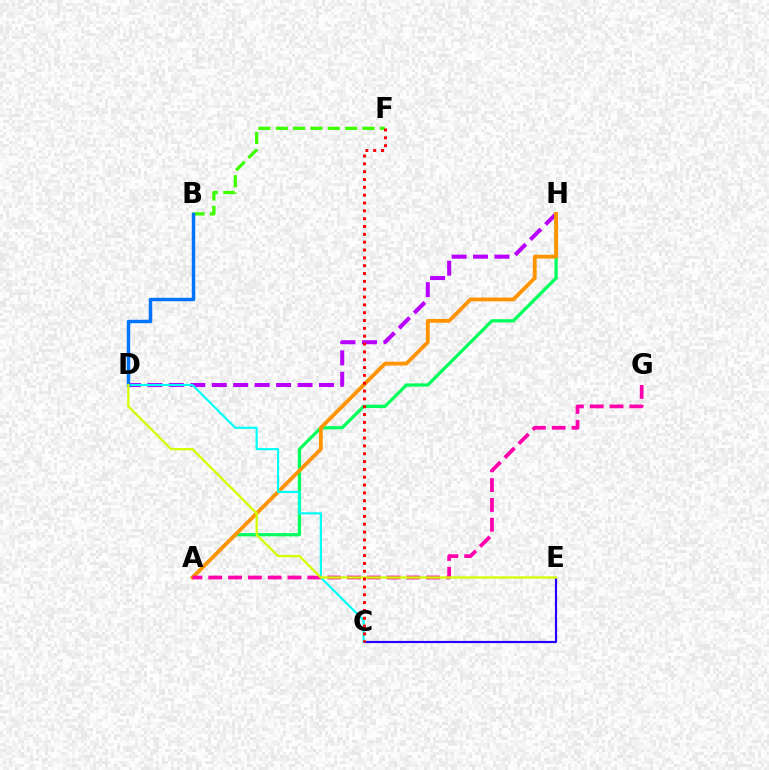{('D', 'H'): [{'color': '#b900ff', 'line_style': 'dashed', 'thickness': 2.91}], ('A', 'H'): [{'color': '#00ff5c', 'line_style': 'solid', 'thickness': 2.34}, {'color': '#ff9400', 'line_style': 'solid', 'thickness': 2.74}], ('C', 'E'): [{'color': '#2500ff', 'line_style': 'solid', 'thickness': 1.58}], ('B', 'F'): [{'color': '#3dff00', 'line_style': 'dashed', 'thickness': 2.36}], ('C', 'D'): [{'color': '#00fff6', 'line_style': 'solid', 'thickness': 1.56}], ('B', 'D'): [{'color': '#0074ff', 'line_style': 'solid', 'thickness': 2.48}], ('A', 'G'): [{'color': '#ff00ac', 'line_style': 'dashed', 'thickness': 2.69}], ('D', 'E'): [{'color': '#d1ff00', 'line_style': 'solid', 'thickness': 1.65}], ('C', 'F'): [{'color': '#ff0000', 'line_style': 'dotted', 'thickness': 2.13}]}